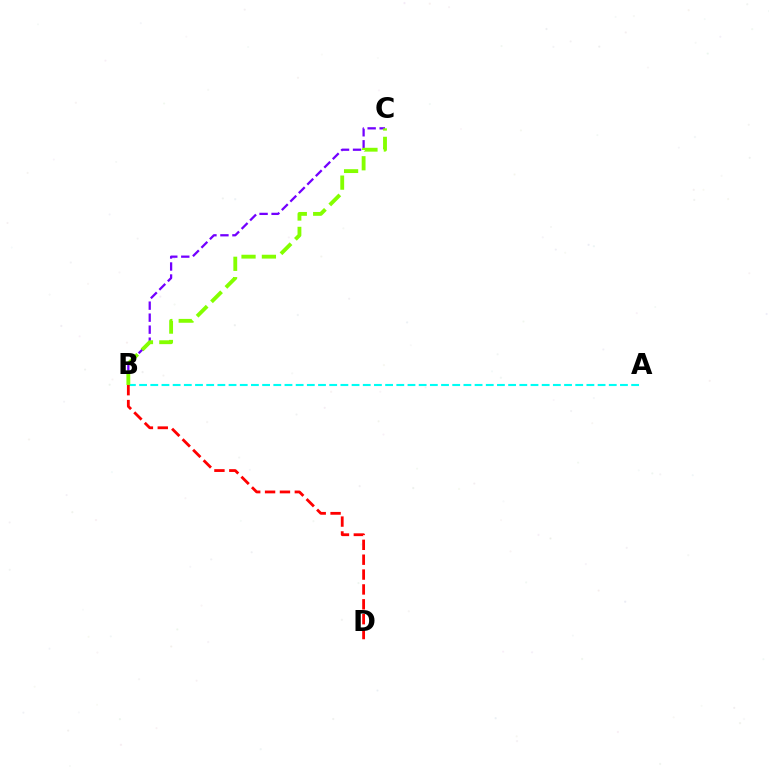{('B', 'C'): [{'color': '#7200ff', 'line_style': 'dashed', 'thickness': 1.63}, {'color': '#84ff00', 'line_style': 'dashed', 'thickness': 2.77}], ('A', 'B'): [{'color': '#00fff6', 'line_style': 'dashed', 'thickness': 1.52}], ('B', 'D'): [{'color': '#ff0000', 'line_style': 'dashed', 'thickness': 2.02}]}